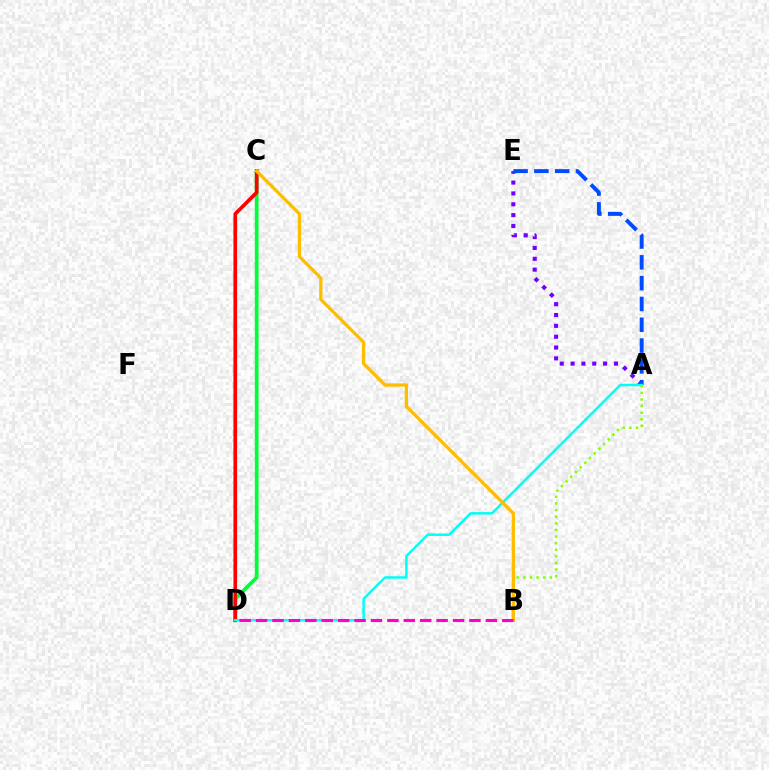{('C', 'D'): [{'color': '#00ff39', 'line_style': 'solid', 'thickness': 2.71}, {'color': '#ff0000', 'line_style': 'solid', 'thickness': 2.66}], ('A', 'E'): [{'color': '#7200ff', 'line_style': 'dotted', 'thickness': 2.95}, {'color': '#004bff', 'line_style': 'dashed', 'thickness': 2.83}], ('A', 'D'): [{'color': '#00fff6', 'line_style': 'solid', 'thickness': 1.79}], ('A', 'B'): [{'color': '#84ff00', 'line_style': 'dotted', 'thickness': 1.8}], ('B', 'C'): [{'color': '#ffbd00', 'line_style': 'solid', 'thickness': 2.37}], ('B', 'D'): [{'color': '#ff00cf', 'line_style': 'dashed', 'thickness': 2.23}]}